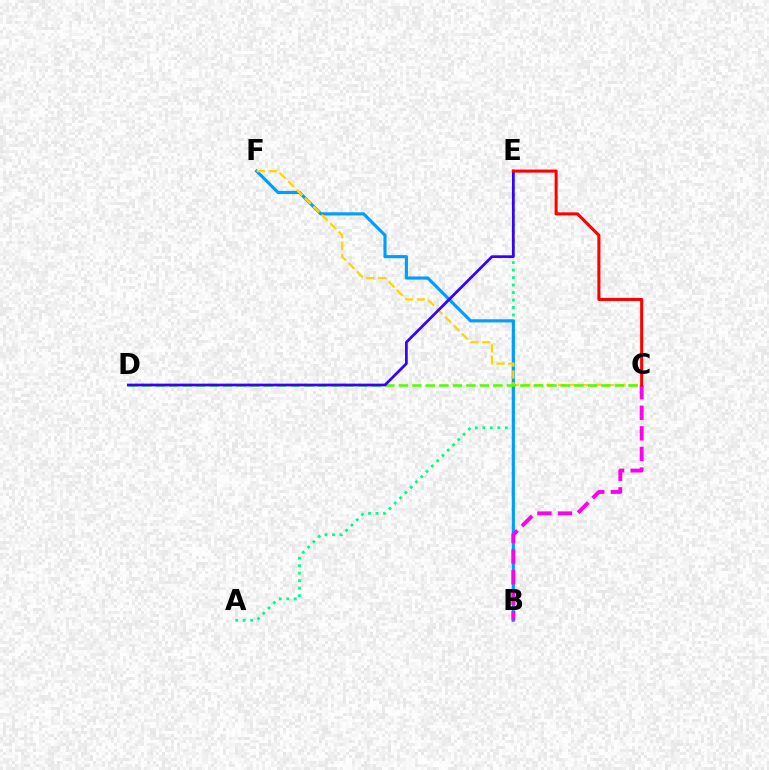{('A', 'E'): [{'color': '#00ff86', 'line_style': 'dotted', 'thickness': 2.03}], ('B', 'F'): [{'color': '#009eff', 'line_style': 'solid', 'thickness': 2.28}], ('C', 'F'): [{'color': '#ffd500', 'line_style': 'dashed', 'thickness': 1.61}], ('C', 'D'): [{'color': '#4fff00', 'line_style': 'dashed', 'thickness': 1.83}], ('B', 'C'): [{'color': '#ff00ed', 'line_style': 'dashed', 'thickness': 2.8}], ('D', 'E'): [{'color': '#3700ff', 'line_style': 'solid', 'thickness': 1.97}], ('C', 'E'): [{'color': '#ff0000', 'line_style': 'solid', 'thickness': 2.19}]}